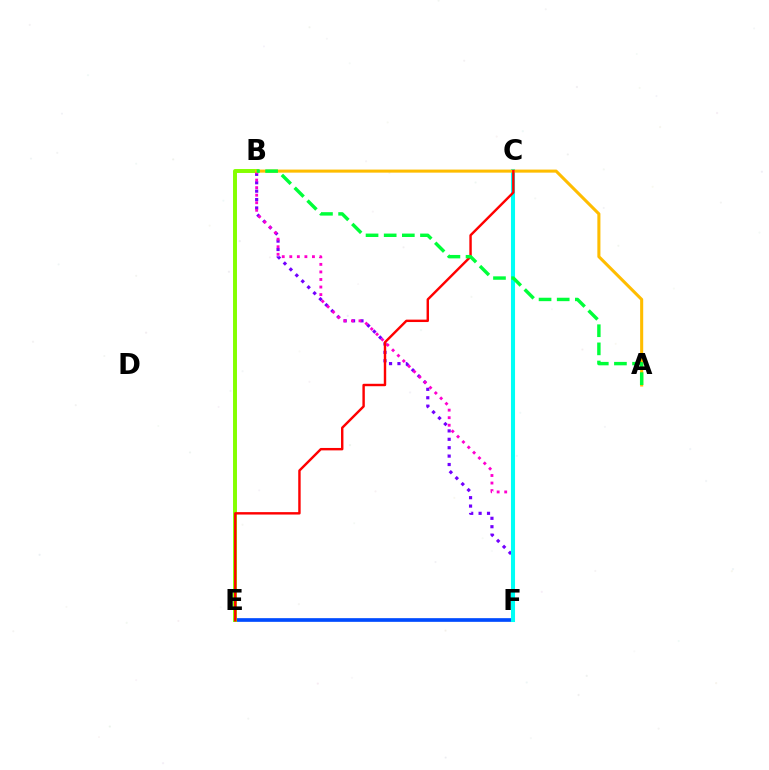{('E', 'F'): [{'color': '#004bff', 'line_style': 'solid', 'thickness': 2.65}], ('B', 'E'): [{'color': '#84ff00', 'line_style': 'solid', 'thickness': 2.83}], ('B', 'F'): [{'color': '#7200ff', 'line_style': 'dotted', 'thickness': 2.28}, {'color': '#ff00cf', 'line_style': 'dotted', 'thickness': 2.05}], ('C', 'F'): [{'color': '#00fff6', 'line_style': 'solid', 'thickness': 2.92}], ('A', 'B'): [{'color': '#ffbd00', 'line_style': 'solid', 'thickness': 2.21}, {'color': '#00ff39', 'line_style': 'dashed', 'thickness': 2.46}], ('C', 'E'): [{'color': '#ff0000', 'line_style': 'solid', 'thickness': 1.74}]}